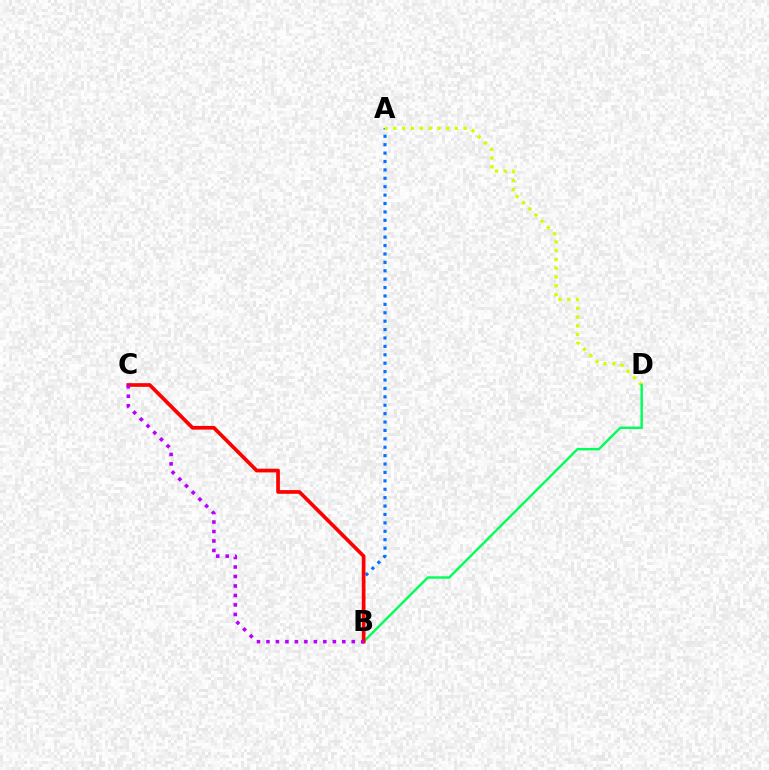{('A', 'B'): [{'color': '#0074ff', 'line_style': 'dotted', 'thickness': 2.28}], ('A', 'D'): [{'color': '#d1ff00', 'line_style': 'dotted', 'thickness': 2.39}], ('B', 'D'): [{'color': '#00ff5c', 'line_style': 'solid', 'thickness': 1.74}], ('B', 'C'): [{'color': '#ff0000', 'line_style': 'solid', 'thickness': 2.66}, {'color': '#b900ff', 'line_style': 'dotted', 'thickness': 2.58}]}